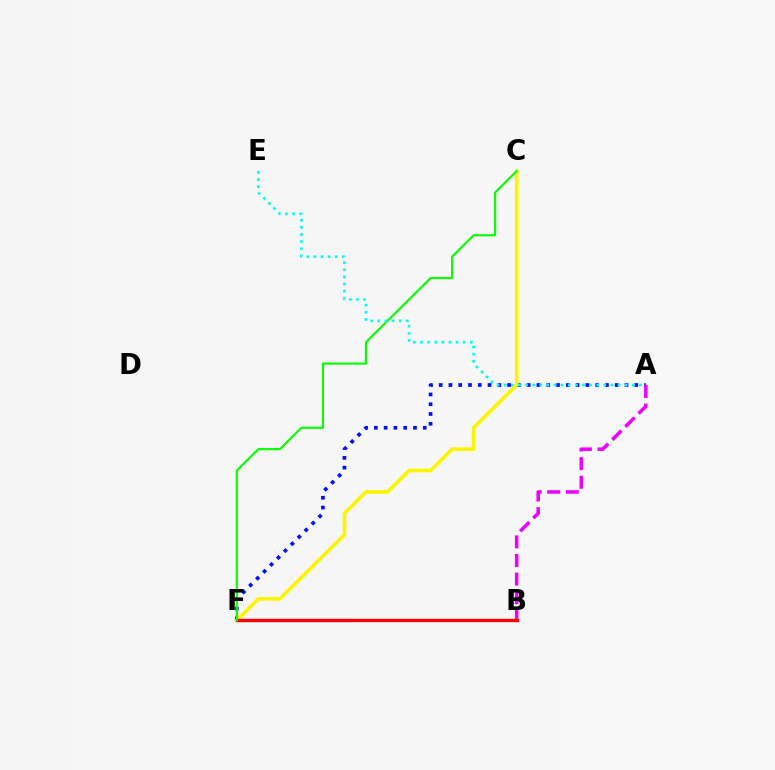{('A', 'F'): [{'color': '#0010ff', 'line_style': 'dotted', 'thickness': 2.66}], ('A', 'B'): [{'color': '#ee00ff', 'line_style': 'dashed', 'thickness': 2.53}], ('C', 'F'): [{'color': '#fcf500', 'line_style': 'solid', 'thickness': 2.62}, {'color': '#08ff00', 'line_style': 'solid', 'thickness': 1.55}], ('B', 'F'): [{'color': '#ff0000', 'line_style': 'solid', 'thickness': 2.41}], ('A', 'E'): [{'color': '#00fff6', 'line_style': 'dotted', 'thickness': 1.93}]}